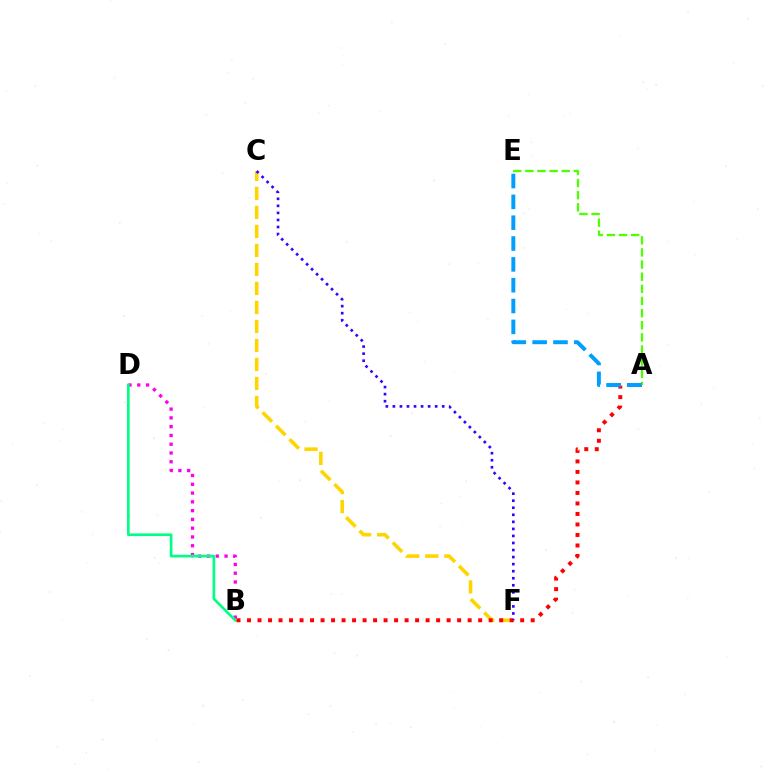{('B', 'D'): [{'color': '#ff00ed', 'line_style': 'dotted', 'thickness': 2.39}, {'color': '#00ff86', 'line_style': 'solid', 'thickness': 1.93}], ('C', 'F'): [{'color': '#ffd500', 'line_style': 'dashed', 'thickness': 2.58}, {'color': '#3700ff', 'line_style': 'dotted', 'thickness': 1.91}], ('A', 'B'): [{'color': '#ff0000', 'line_style': 'dotted', 'thickness': 2.85}], ('A', 'E'): [{'color': '#4fff00', 'line_style': 'dashed', 'thickness': 1.65}, {'color': '#009eff', 'line_style': 'dashed', 'thickness': 2.83}]}